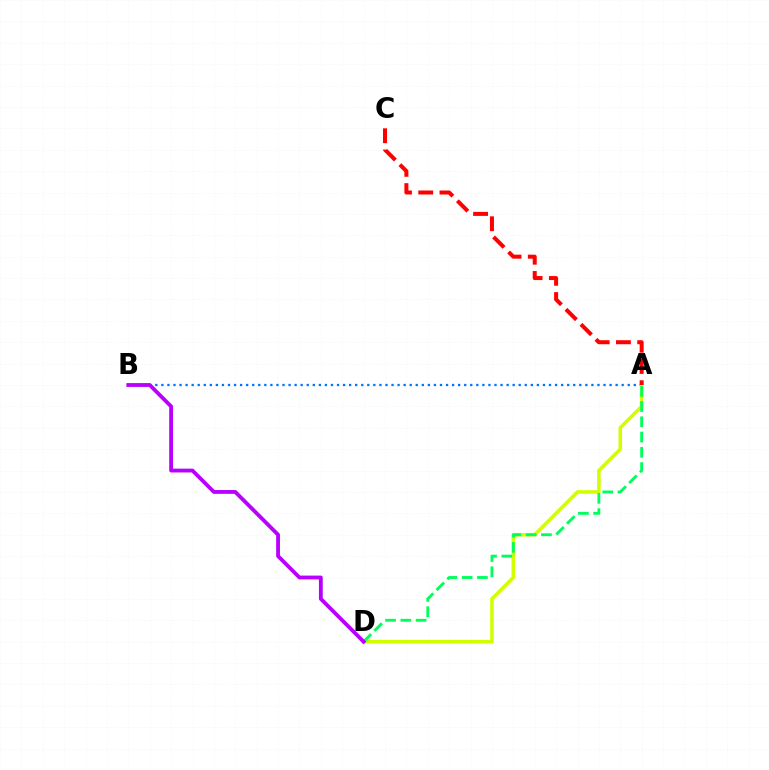{('A', 'B'): [{'color': '#0074ff', 'line_style': 'dotted', 'thickness': 1.65}], ('A', 'D'): [{'color': '#d1ff00', 'line_style': 'solid', 'thickness': 2.56}, {'color': '#00ff5c', 'line_style': 'dashed', 'thickness': 2.07}], ('A', 'C'): [{'color': '#ff0000', 'line_style': 'dashed', 'thickness': 2.89}], ('B', 'D'): [{'color': '#b900ff', 'line_style': 'solid', 'thickness': 2.75}]}